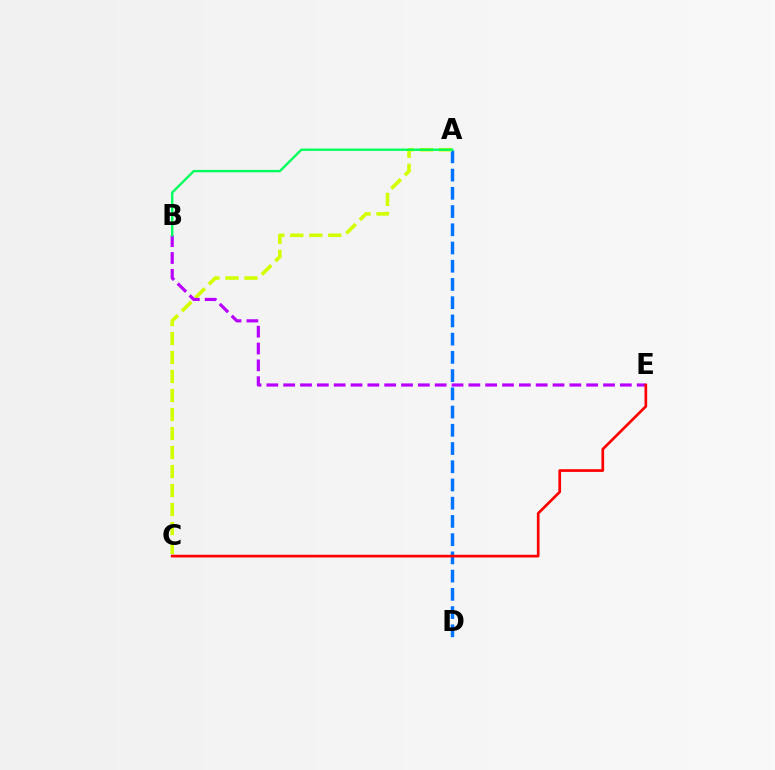{('A', 'D'): [{'color': '#0074ff', 'line_style': 'dashed', 'thickness': 2.48}], ('A', 'C'): [{'color': '#d1ff00', 'line_style': 'dashed', 'thickness': 2.58}], ('B', 'E'): [{'color': '#b900ff', 'line_style': 'dashed', 'thickness': 2.29}], ('C', 'E'): [{'color': '#ff0000', 'line_style': 'solid', 'thickness': 1.94}], ('A', 'B'): [{'color': '#00ff5c', 'line_style': 'solid', 'thickness': 1.71}]}